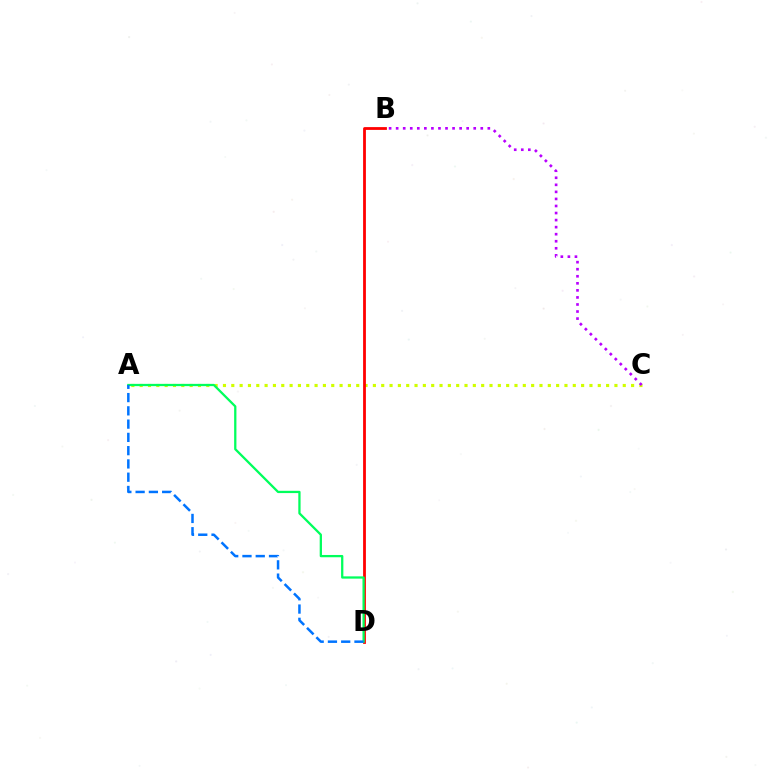{('A', 'C'): [{'color': '#d1ff00', 'line_style': 'dotted', 'thickness': 2.26}], ('B', 'C'): [{'color': '#b900ff', 'line_style': 'dotted', 'thickness': 1.92}], ('B', 'D'): [{'color': '#ff0000', 'line_style': 'solid', 'thickness': 2.01}], ('A', 'D'): [{'color': '#00ff5c', 'line_style': 'solid', 'thickness': 1.64}, {'color': '#0074ff', 'line_style': 'dashed', 'thickness': 1.8}]}